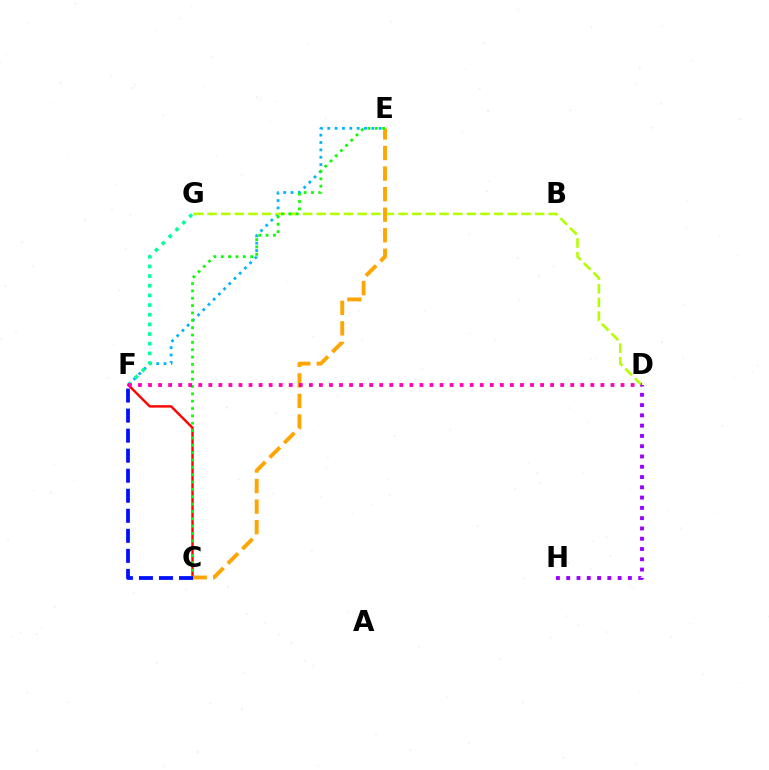{('E', 'F'): [{'color': '#00b5ff', 'line_style': 'dotted', 'thickness': 2.0}], ('D', 'G'): [{'color': '#b3ff00', 'line_style': 'dashed', 'thickness': 1.85}], ('C', 'F'): [{'color': '#ff0000', 'line_style': 'solid', 'thickness': 1.74}, {'color': '#0010ff', 'line_style': 'dashed', 'thickness': 2.72}], ('C', 'E'): [{'color': '#ffa500', 'line_style': 'dashed', 'thickness': 2.79}, {'color': '#08ff00', 'line_style': 'dotted', 'thickness': 2.0}], ('F', 'G'): [{'color': '#00ff9d', 'line_style': 'dotted', 'thickness': 2.63}], ('D', 'H'): [{'color': '#9b00ff', 'line_style': 'dotted', 'thickness': 2.79}], ('D', 'F'): [{'color': '#ff00bd', 'line_style': 'dotted', 'thickness': 2.73}]}